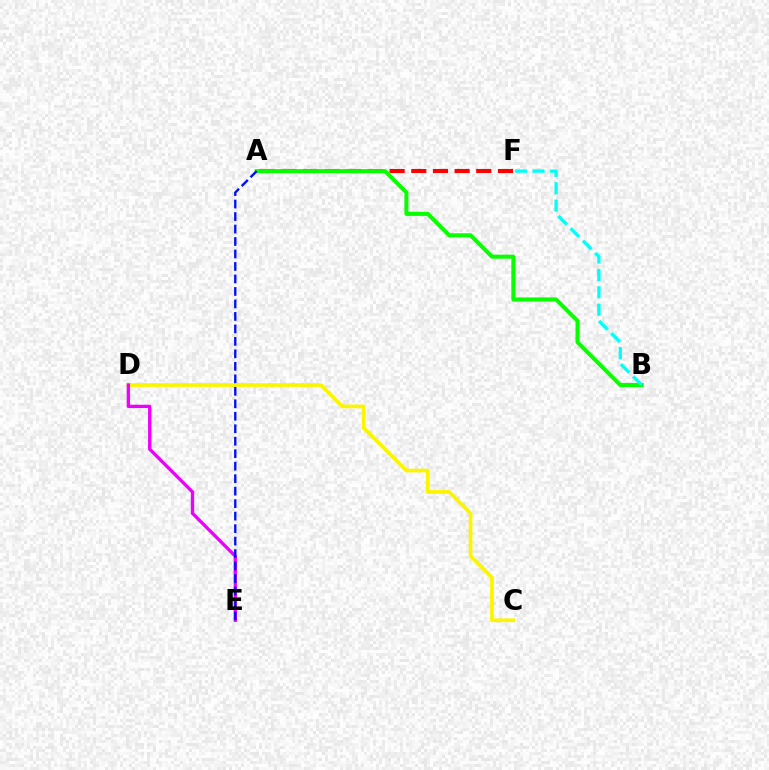{('A', 'F'): [{'color': '#ff0000', 'line_style': 'dashed', 'thickness': 2.94}], ('C', 'D'): [{'color': '#fcf500', 'line_style': 'solid', 'thickness': 2.66}], ('D', 'E'): [{'color': '#ee00ff', 'line_style': 'solid', 'thickness': 2.39}], ('A', 'B'): [{'color': '#08ff00', 'line_style': 'solid', 'thickness': 2.89}], ('B', 'F'): [{'color': '#00fff6', 'line_style': 'dashed', 'thickness': 2.36}], ('A', 'E'): [{'color': '#0010ff', 'line_style': 'dashed', 'thickness': 1.7}]}